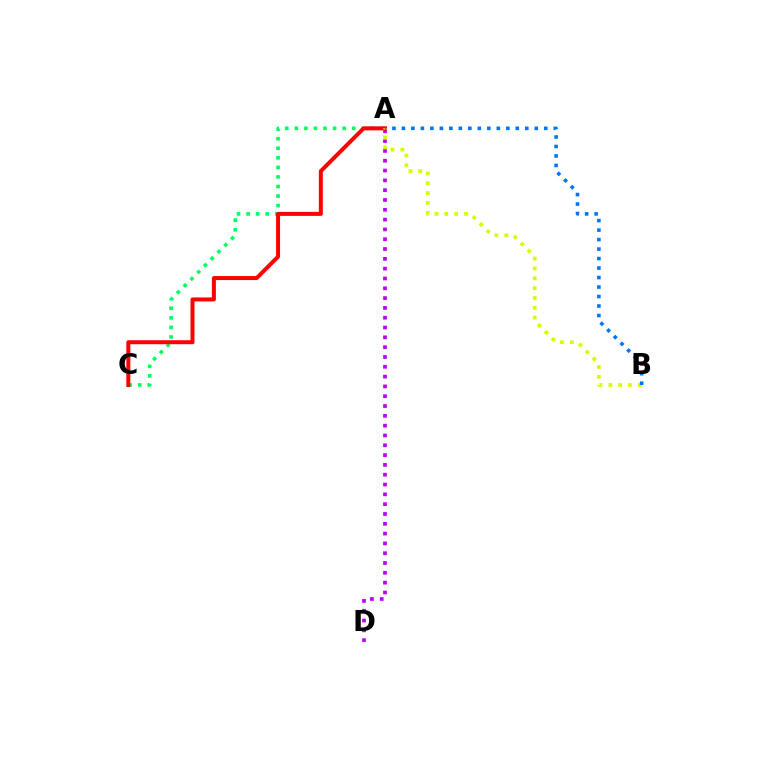{('A', 'C'): [{'color': '#00ff5c', 'line_style': 'dotted', 'thickness': 2.6}, {'color': '#ff0000', 'line_style': 'solid', 'thickness': 2.88}], ('A', 'D'): [{'color': '#b900ff', 'line_style': 'dotted', 'thickness': 2.67}], ('A', 'B'): [{'color': '#d1ff00', 'line_style': 'dotted', 'thickness': 2.67}, {'color': '#0074ff', 'line_style': 'dotted', 'thickness': 2.58}]}